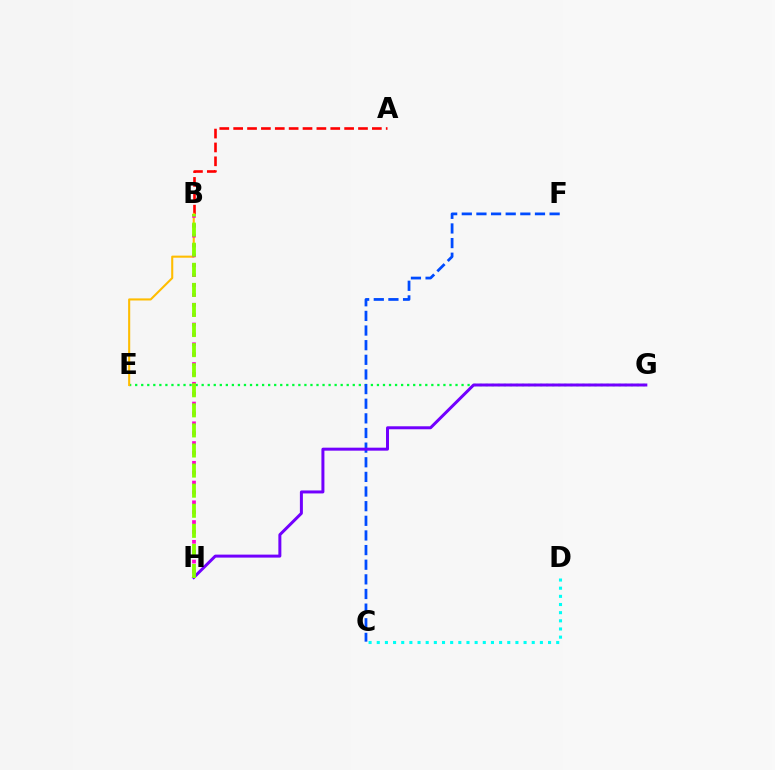{('E', 'G'): [{'color': '#00ff39', 'line_style': 'dotted', 'thickness': 1.64}], ('C', 'D'): [{'color': '#00fff6', 'line_style': 'dotted', 'thickness': 2.22}], ('A', 'B'): [{'color': '#ff0000', 'line_style': 'dashed', 'thickness': 1.88}], ('C', 'F'): [{'color': '#004bff', 'line_style': 'dashed', 'thickness': 1.99}], ('G', 'H'): [{'color': '#7200ff', 'line_style': 'solid', 'thickness': 2.15}], ('B', 'E'): [{'color': '#ffbd00', 'line_style': 'solid', 'thickness': 1.5}], ('B', 'H'): [{'color': '#ff00cf', 'line_style': 'dotted', 'thickness': 2.68}, {'color': '#84ff00', 'line_style': 'dashed', 'thickness': 2.73}]}